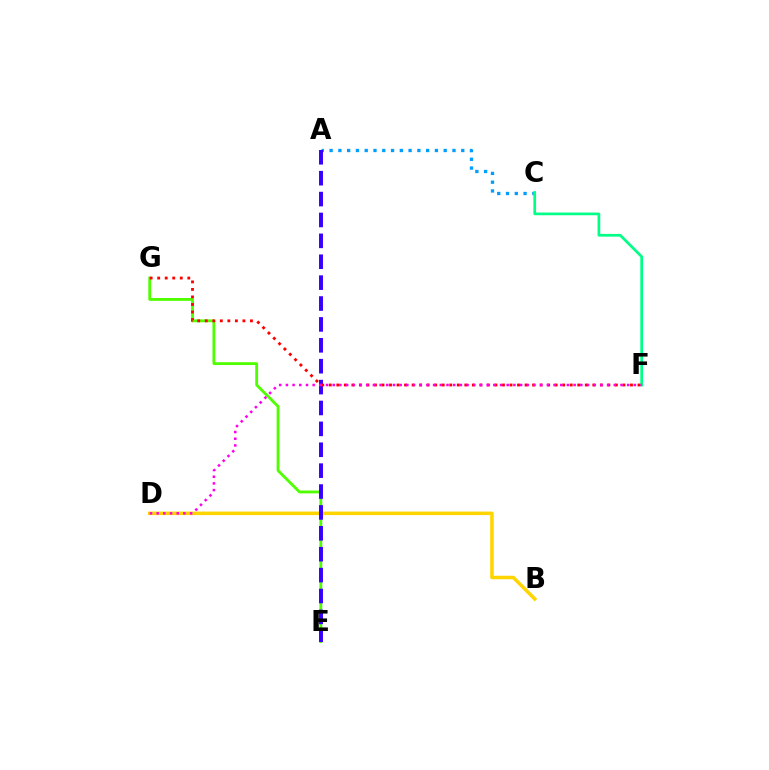{('A', 'C'): [{'color': '#009eff', 'line_style': 'dotted', 'thickness': 2.38}], ('C', 'F'): [{'color': '#00ff86', 'line_style': 'solid', 'thickness': 1.95}], ('B', 'D'): [{'color': '#ffd500', 'line_style': 'solid', 'thickness': 2.53}], ('E', 'G'): [{'color': '#4fff00', 'line_style': 'solid', 'thickness': 2.05}], ('A', 'E'): [{'color': '#3700ff', 'line_style': 'dashed', 'thickness': 2.84}], ('F', 'G'): [{'color': '#ff0000', 'line_style': 'dotted', 'thickness': 2.05}], ('D', 'F'): [{'color': '#ff00ed', 'line_style': 'dotted', 'thickness': 1.82}]}